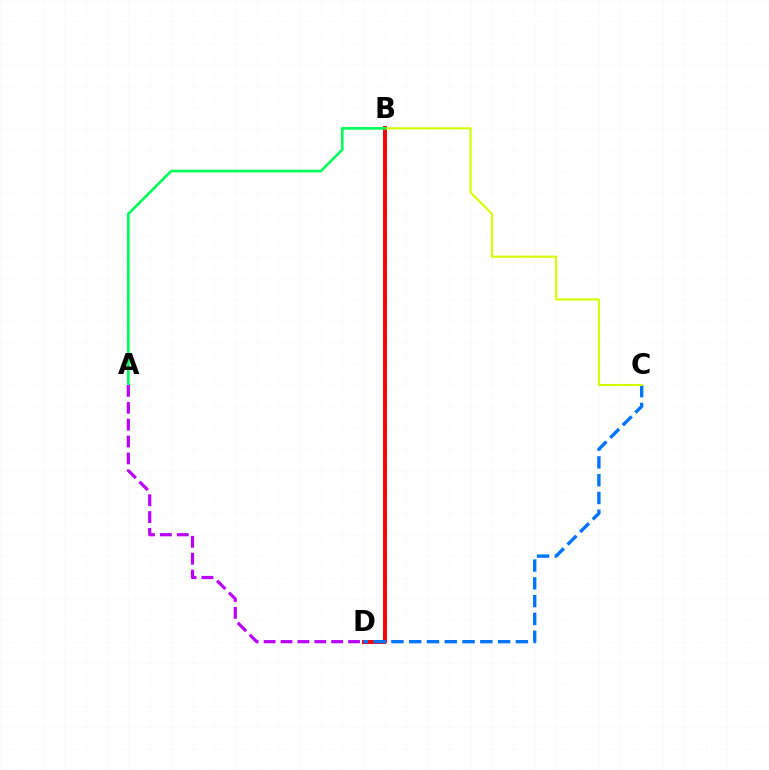{('B', 'D'): [{'color': '#ff0000', 'line_style': 'solid', 'thickness': 2.84}], ('C', 'D'): [{'color': '#0074ff', 'line_style': 'dashed', 'thickness': 2.42}], ('B', 'C'): [{'color': '#d1ff00', 'line_style': 'solid', 'thickness': 1.52}], ('A', 'B'): [{'color': '#00ff5c', 'line_style': 'solid', 'thickness': 1.93}], ('A', 'D'): [{'color': '#b900ff', 'line_style': 'dashed', 'thickness': 2.29}]}